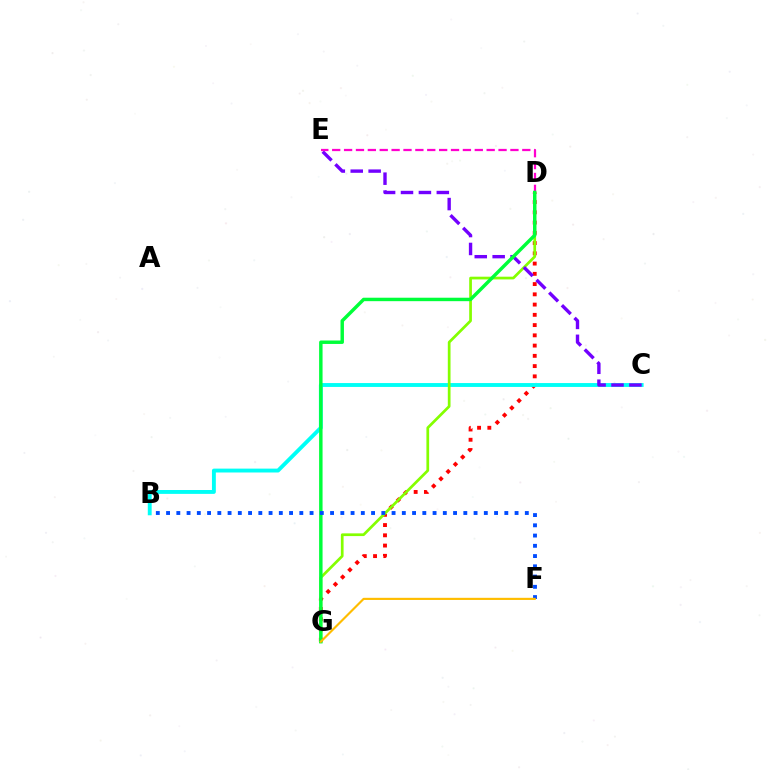{('D', 'G'): [{'color': '#ff0000', 'line_style': 'dotted', 'thickness': 2.79}, {'color': '#84ff00', 'line_style': 'solid', 'thickness': 1.96}, {'color': '#00ff39', 'line_style': 'solid', 'thickness': 2.48}], ('B', 'C'): [{'color': '#00fff6', 'line_style': 'solid', 'thickness': 2.79}], ('C', 'E'): [{'color': '#7200ff', 'line_style': 'dashed', 'thickness': 2.43}], ('D', 'E'): [{'color': '#ff00cf', 'line_style': 'dashed', 'thickness': 1.61}], ('B', 'F'): [{'color': '#004bff', 'line_style': 'dotted', 'thickness': 2.78}], ('F', 'G'): [{'color': '#ffbd00', 'line_style': 'solid', 'thickness': 1.55}]}